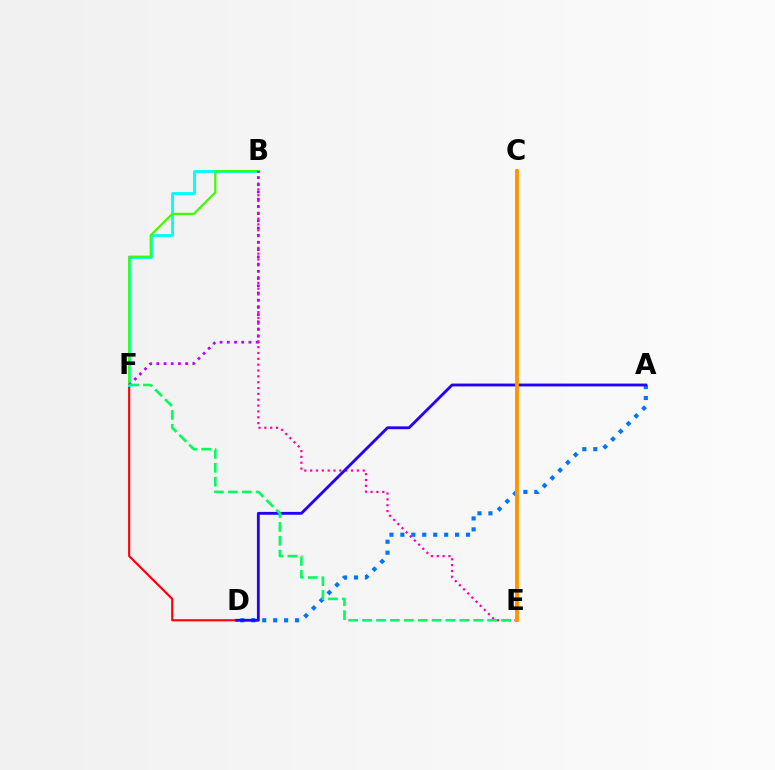{('D', 'F'): [{'color': '#ff0000', 'line_style': 'solid', 'thickness': 1.54}], ('B', 'F'): [{'color': '#00fff6', 'line_style': 'solid', 'thickness': 2.07}, {'color': '#3dff00', 'line_style': 'solid', 'thickness': 1.57}, {'color': '#b900ff', 'line_style': 'dotted', 'thickness': 1.96}], ('A', 'D'): [{'color': '#0074ff', 'line_style': 'dotted', 'thickness': 2.97}, {'color': '#2500ff', 'line_style': 'solid', 'thickness': 2.05}], ('C', 'E'): [{'color': '#d1ff00', 'line_style': 'dotted', 'thickness': 1.72}, {'color': '#ff9400', 'line_style': 'solid', 'thickness': 2.77}], ('B', 'E'): [{'color': '#ff00ac', 'line_style': 'dotted', 'thickness': 1.59}], ('E', 'F'): [{'color': '#00ff5c', 'line_style': 'dashed', 'thickness': 1.89}]}